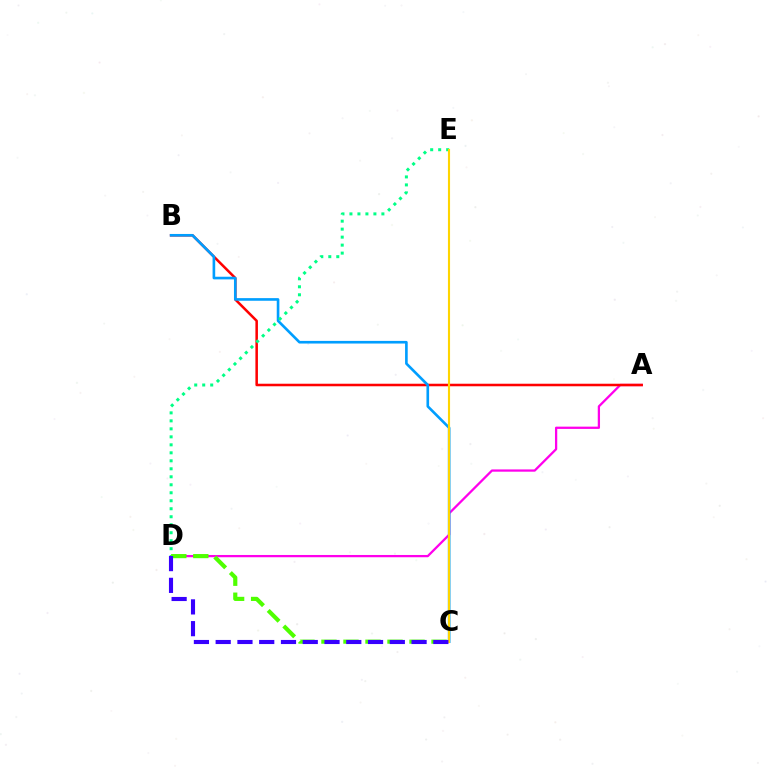{('A', 'D'): [{'color': '#ff00ed', 'line_style': 'solid', 'thickness': 1.63}], ('A', 'B'): [{'color': '#ff0000', 'line_style': 'solid', 'thickness': 1.83}], ('B', 'C'): [{'color': '#009eff', 'line_style': 'solid', 'thickness': 1.9}], ('D', 'E'): [{'color': '#00ff86', 'line_style': 'dotted', 'thickness': 2.17}], ('C', 'E'): [{'color': '#ffd500', 'line_style': 'solid', 'thickness': 1.53}], ('C', 'D'): [{'color': '#4fff00', 'line_style': 'dashed', 'thickness': 2.99}, {'color': '#3700ff', 'line_style': 'dashed', 'thickness': 2.96}]}